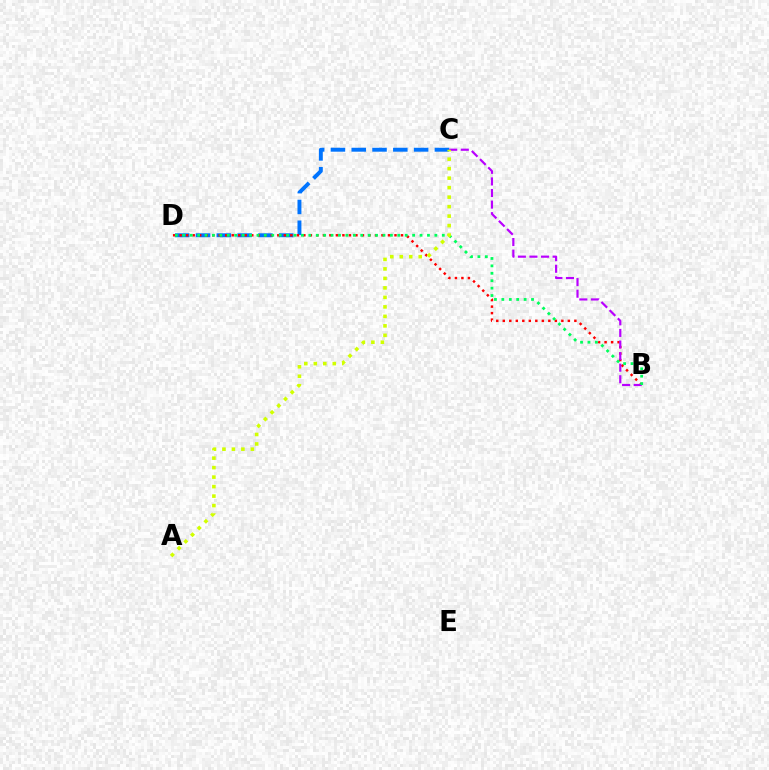{('C', 'D'): [{'color': '#0074ff', 'line_style': 'dashed', 'thickness': 2.82}], ('B', 'D'): [{'color': '#ff0000', 'line_style': 'dotted', 'thickness': 1.77}, {'color': '#00ff5c', 'line_style': 'dotted', 'thickness': 2.01}], ('B', 'C'): [{'color': '#b900ff', 'line_style': 'dashed', 'thickness': 1.57}], ('A', 'C'): [{'color': '#d1ff00', 'line_style': 'dotted', 'thickness': 2.58}]}